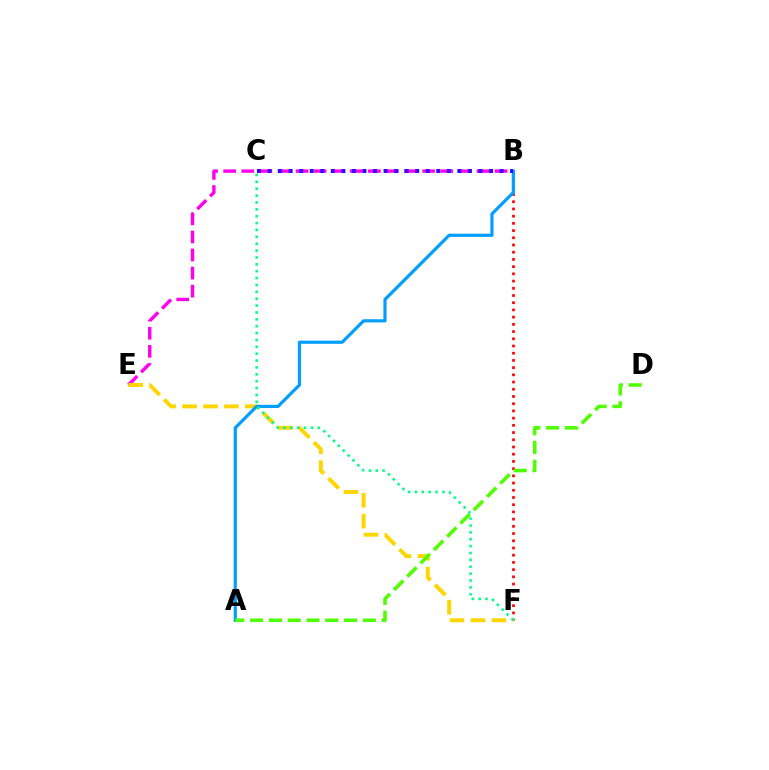{('B', 'F'): [{'color': '#ff0000', 'line_style': 'dotted', 'thickness': 1.96}], ('B', 'E'): [{'color': '#ff00ed', 'line_style': 'dashed', 'thickness': 2.46}], ('E', 'F'): [{'color': '#ffd500', 'line_style': 'dashed', 'thickness': 2.84}], ('A', 'B'): [{'color': '#009eff', 'line_style': 'solid', 'thickness': 2.29}], ('B', 'C'): [{'color': '#3700ff', 'line_style': 'dotted', 'thickness': 2.87}], ('A', 'D'): [{'color': '#4fff00', 'line_style': 'dashed', 'thickness': 2.55}], ('C', 'F'): [{'color': '#00ff86', 'line_style': 'dotted', 'thickness': 1.87}]}